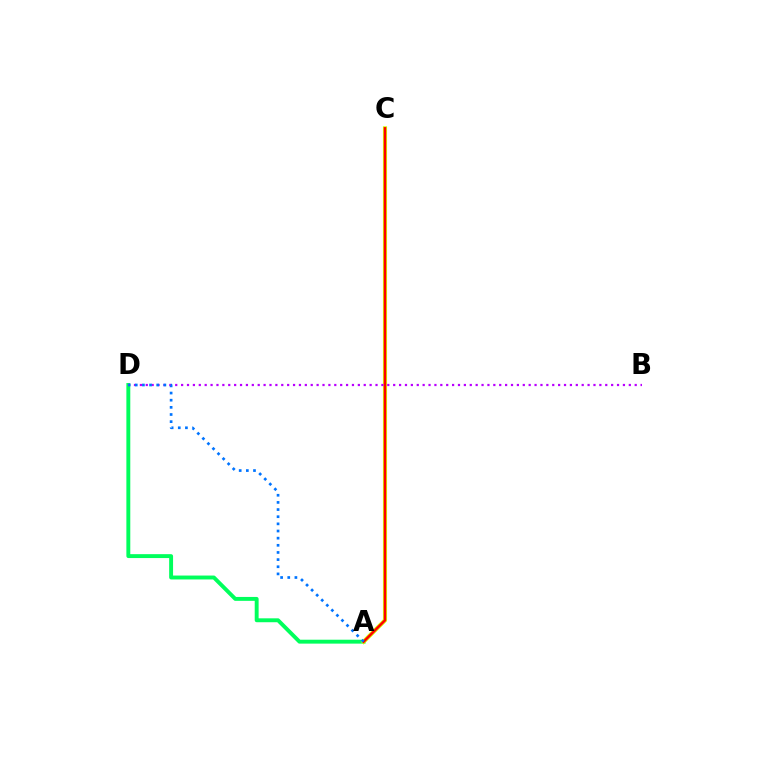{('A', 'D'): [{'color': '#00ff5c', 'line_style': 'solid', 'thickness': 2.81}, {'color': '#0074ff', 'line_style': 'dotted', 'thickness': 1.94}], ('A', 'C'): [{'color': '#d1ff00', 'line_style': 'solid', 'thickness': 2.97}, {'color': '#ff0000', 'line_style': 'solid', 'thickness': 1.79}], ('B', 'D'): [{'color': '#b900ff', 'line_style': 'dotted', 'thickness': 1.6}]}